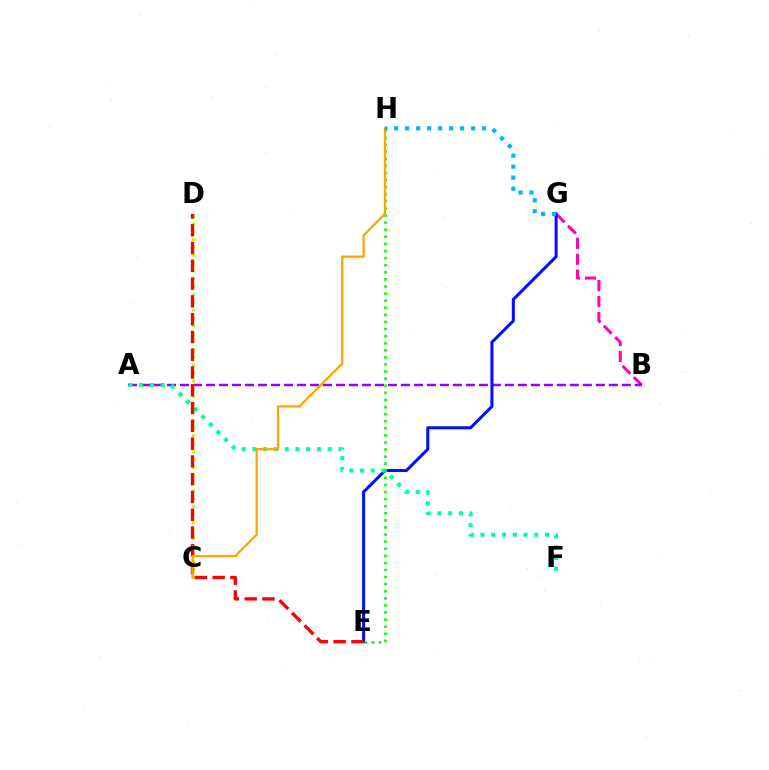{('B', 'G'): [{'color': '#ff00bd', 'line_style': 'dashed', 'thickness': 2.16}], ('A', 'B'): [{'color': '#9b00ff', 'line_style': 'dashed', 'thickness': 1.77}], ('E', 'G'): [{'color': '#0010ff', 'line_style': 'solid', 'thickness': 2.19}], ('A', 'F'): [{'color': '#00ff9d', 'line_style': 'dotted', 'thickness': 2.92}], ('C', 'D'): [{'color': '#b3ff00', 'line_style': 'dotted', 'thickness': 2.13}], ('D', 'E'): [{'color': '#ff0000', 'line_style': 'dashed', 'thickness': 2.42}], ('E', 'H'): [{'color': '#08ff00', 'line_style': 'dotted', 'thickness': 1.93}], ('C', 'H'): [{'color': '#ffa500', 'line_style': 'solid', 'thickness': 1.65}], ('G', 'H'): [{'color': '#00b5ff', 'line_style': 'dotted', 'thickness': 2.99}]}